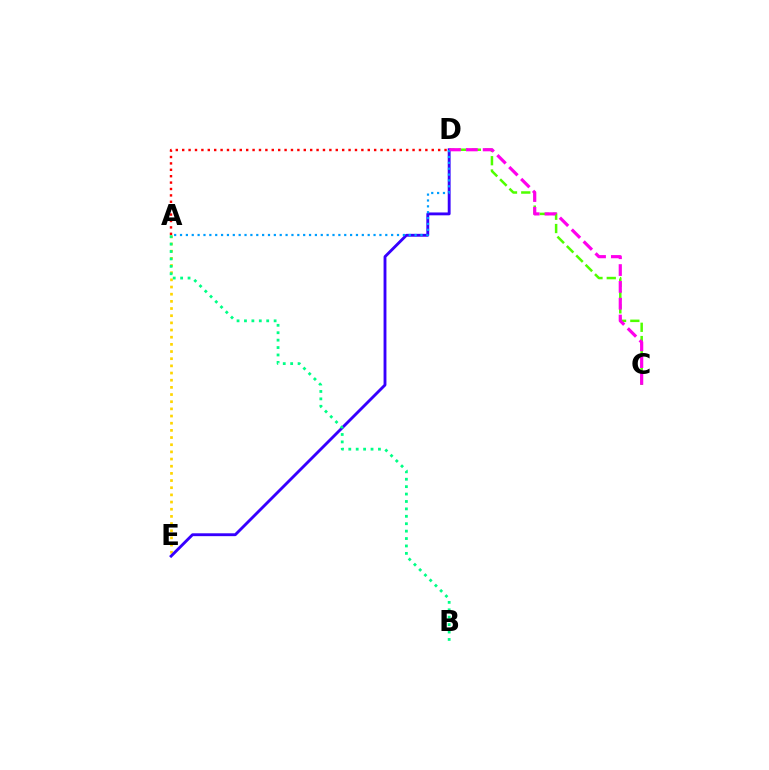{('A', 'D'): [{'color': '#ff0000', 'line_style': 'dotted', 'thickness': 1.74}, {'color': '#009eff', 'line_style': 'dotted', 'thickness': 1.59}], ('C', 'D'): [{'color': '#4fff00', 'line_style': 'dashed', 'thickness': 1.8}, {'color': '#ff00ed', 'line_style': 'dashed', 'thickness': 2.28}], ('A', 'E'): [{'color': '#ffd500', 'line_style': 'dotted', 'thickness': 1.95}], ('D', 'E'): [{'color': '#3700ff', 'line_style': 'solid', 'thickness': 2.06}], ('A', 'B'): [{'color': '#00ff86', 'line_style': 'dotted', 'thickness': 2.01}]}